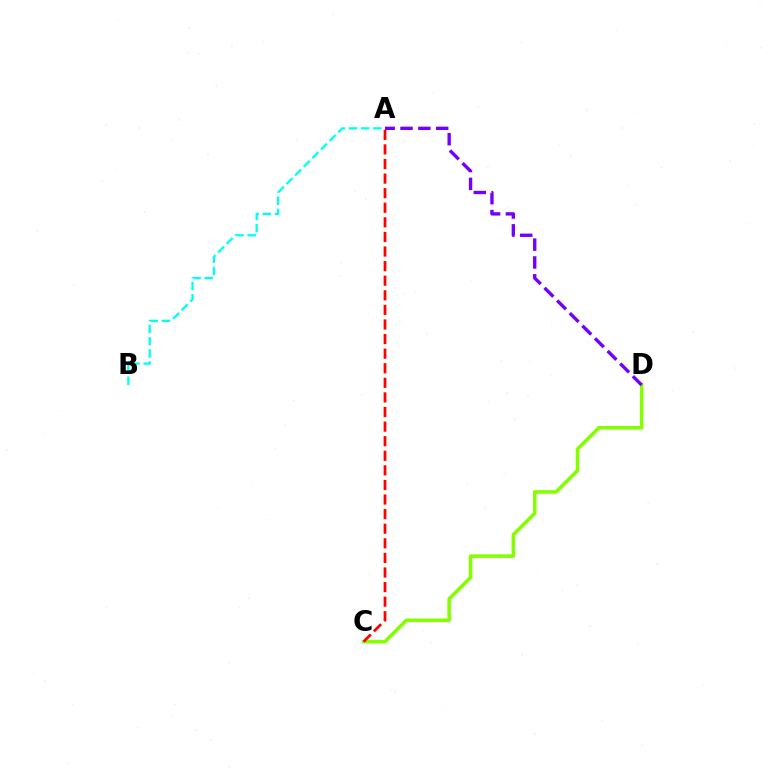{('C', 'D'): [{'color': '#84ff00', 'line_style': 'solid', 'thickness': 2.56}], ('A', 'B'): [{'color': '#00fff6', 'line_style': 'dashed', 'thickness': 1.66}], ('A', 'C'): [{'color': '#ff0000', 'line_style': 'dashed', 'thickness': 1.98}], ('A', 'D'): [{'color': '#7200ff', 'line_style': 'dashed', 'thickness': 2.42}]}